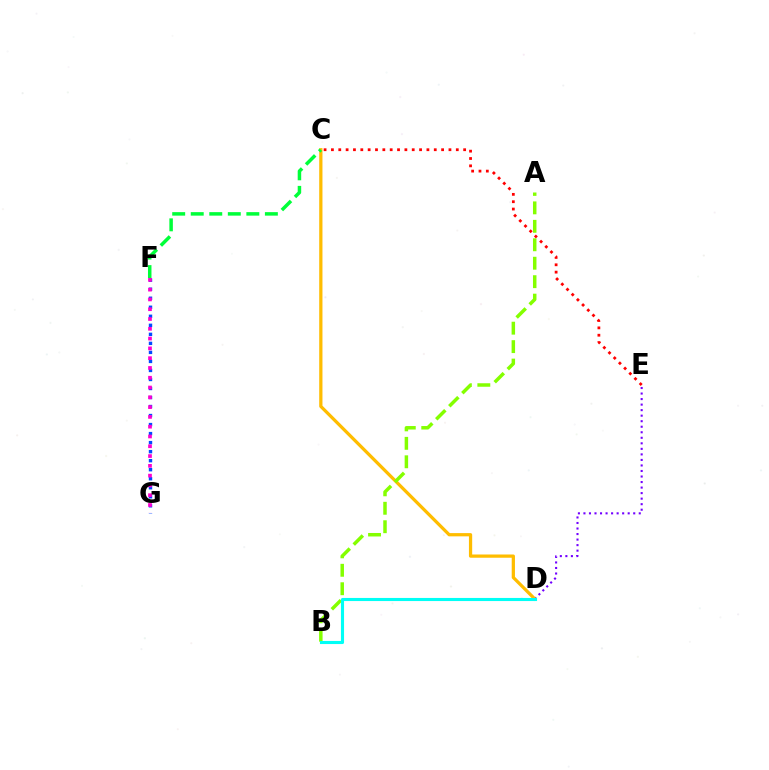{('D', 'E'): [{'color': '#7200ff', 'line_style': 'dotted', 'thickness': 1.5}], ('C', 'D'): [{'color': '#ffbd00', 'line_style': 'solid', 'thickness': 2.34}], ('F', 'G'): [{'color': '#004bff', 'line_style': 'dotted', 'thickness': 2.45}, {'color': '#ff00cf', 'line_style': 'dotted', 'thickness': 2.66}], ('A', 'B'): [{'color': '#84ff00', 'line_style': 'dashed', 'thickness': 2.51}], ('B', 'D'): [{'color': '#00fff6', 'line_style': 'solid', 'thickness': 2.23}], ('C', 'E'): [{'color': '#ff0000', 'line_style': 'dotted', 'thickness': 2.0}], ('C', 'F'): [{'color': '#00ff39', 'line_style': 'dashed', 'thickness': 2.52}]}